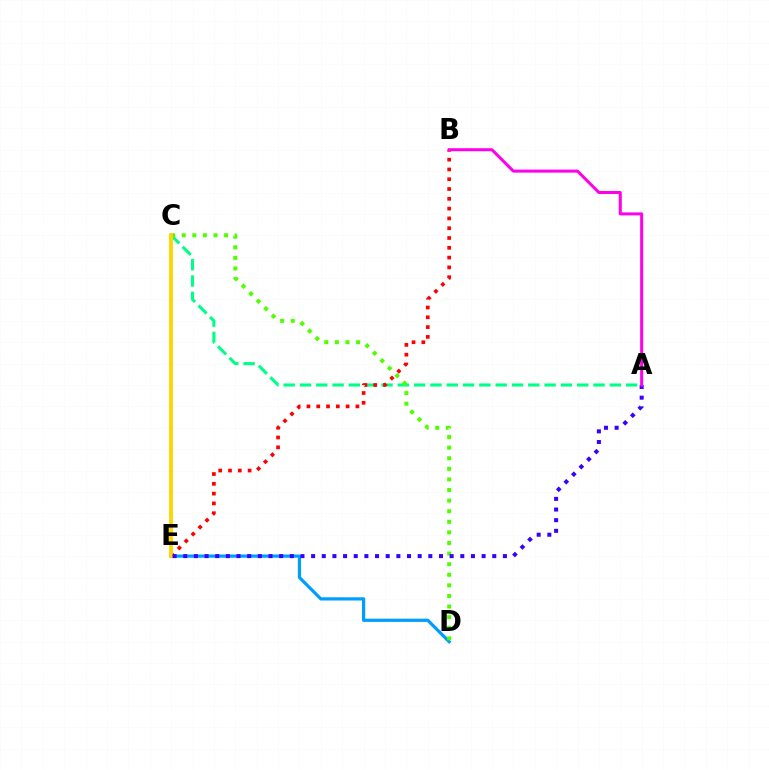{('D', 'E'): [{'color': '#009eff', 'line_style': 'solid', 'thickness': 2.32}], ('A', 'C'): [{'color': '#00ff86', 'line_style': 'dashed', 'thickness': 2.22}], ('B', 'E'): [{'color': '#ff0000', 'line_style': 'dotted', 'thickness': 2.66}], ('C', 'D'): [{'color': '#4fff00', 'line_style': 'dotted', 'thickness': 2.88}], ('C', 'E'): [{'color': '#ffd500', 'line_style': 'solid', 'thickness': 2.75}], ('A', 'E'): [{'color': '#3700ff', 'line_style': 'dotted', 'thickness': 2.9}], ('A', 'B'): [{'color': '#ff00ed', 'line_style': 'solid', 'thickness': 2.18}]}